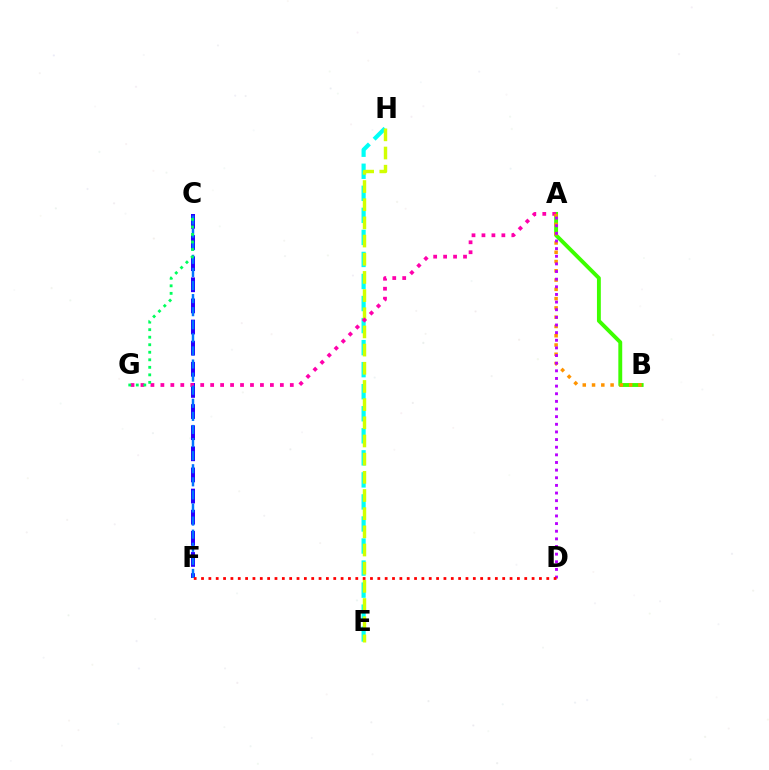{('E', 'H'): [{'color': '#00fff6', 'line_style': 'dashed', 'thickness': 2.99}, {'color': '#d1ff00', 'line_style': 'dashed', 'thickness': 2.47}], ('A', 'B'): [{'color': '#3dff00', 'line_style': 'solid', 'thickness': 2.79}, {'color': '#ff9400', 'line_style': 'dotted', 'thickness': 2.52}], ('C', 'F'): [{'color': '#2500ff', 'line_style': 'dashed', 'thickness': 2.87}, {'color': '#0074ff', 'line_style': 'dashed', 'thickness': 1.78}], ('A', 'G'): [{'color': '#ff00ac', 'line_style': 'dotted', 'thickness': 2.7}], ('A', 'D'): [{'color': '#b900ff', 'line_style': 'dotted', 'thickness': 2.08}], ('C', 'G'): [{'color': '#00ff5c', 'line_style': 'dotted', 'thickness': 2.05}], ('D', 'F'): [{'color': '#ff0000', 'line_style': 'dotted', 'thickness': 2.0}]}